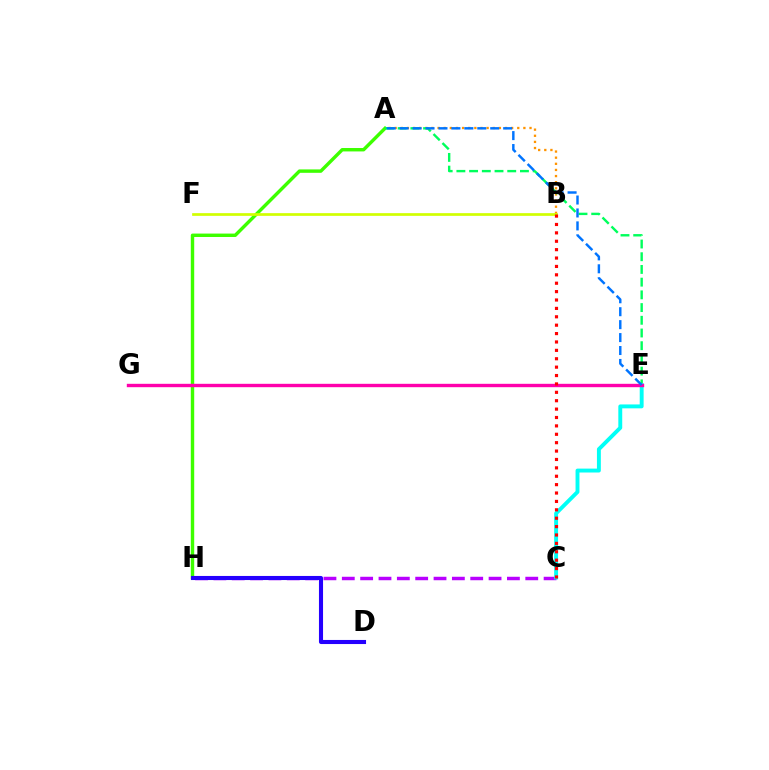{('C', 'H'): [{'color': '#b900ff', 'line_style': 'dashed', 'thickness': 2.49}], ('A', 'H'): [{'color': '#3dff00', 'line_style': 'solid', 'thickness': 2.46}], ('A', 'B'): [{'color': '#ff9400', 'line_style': 'dotted', 'thickness': 1.67}], ('A', 'E'): [{'color': '#00ff5c', 'line_style': 'dashed', 'thickness': 1.73}, {'color': '#0074ff', 'line_style': 'dashed', 'thickness': 1.76}], ('C', 'E'): [{'color': '#00fff6', 'line_style': 'solid', 'thickness': 2.81}], ('B', 'F'): [{'color': '#d1ff00', 'line_style': 'solid', 'thickness': 1.94}], ('E', 'G'): [{'color': '#ff00ac', 'line_style': 'solid', 'thickness': 2.44}], ('D', 'H'): [{'color': '#2500ff', 'line_style': 'solid', 'thickness': 2.94}], ('B', 'C'): [{'color': '#ff0000', 'line_style': 'dotted', 'thickness': 2.28}]}